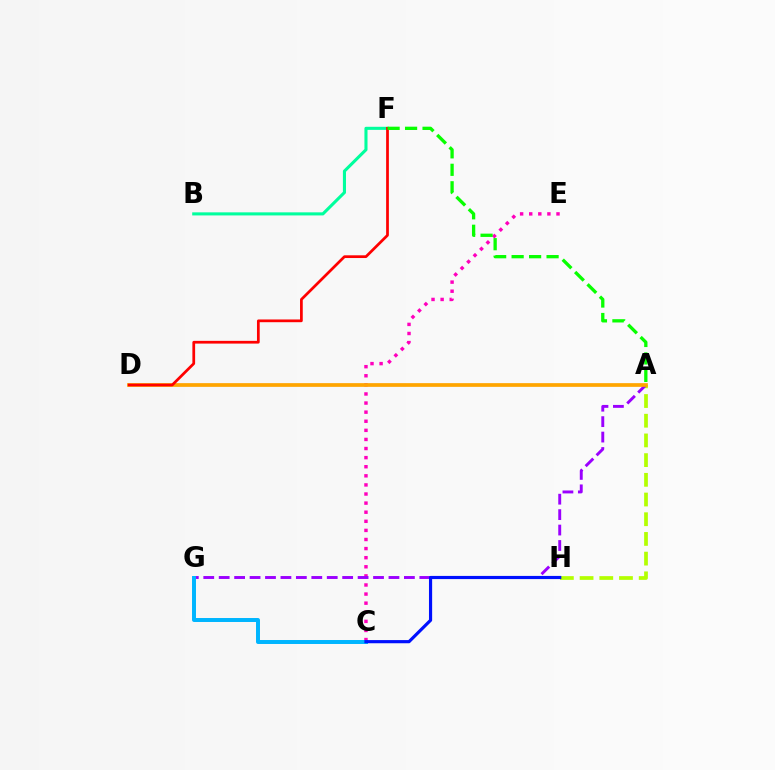{('C', 'E'): [{'color': '#ff00bd', 'line_style': 'dotted', 'thickness': 2.47}], ('A', 'H'): [{'color': '#b3ff00', 'line_style': 'dashed', 'thickness': 2.68}], ('A', 'G'): [{'color': '#9b00ff', 'line_style': 'dashed', 'thickness': 2.1}], ('C', 'G'): [{'color': '#00b5ff', 'line_style': 'solid', 'thickness': 2.86}], ('A', 'D'): [{'color': '#ffa500', 'line_style': 'solid', 'thickness': 2.67}], ('C', 'H'): [{'color': '#0010ff', 'line_style': 'solid', 'thickness': 2.28}], ('B', 'F'): [{'color': '#00ff9d', 'line_style': 'solid', 'thickness': 2.22}], ('D', 'F'): [{'color': '#ff0000', 'line_style': 'solid', 'thickness': 1.97}], ('A', 'F'): [{'color': '#08ff00', 'line_style': 'dashed', 'thickness': 2.37}]}